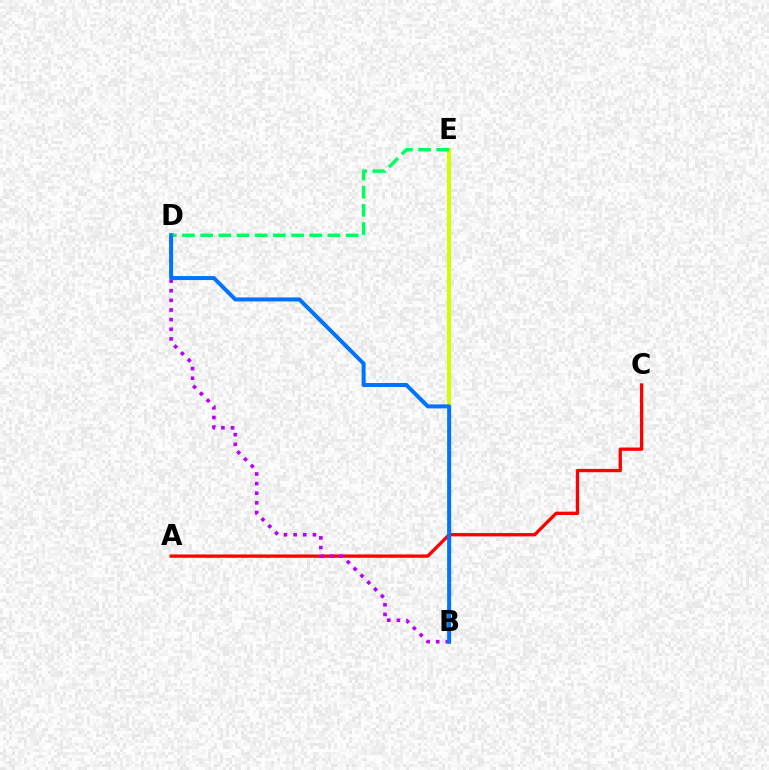{('B', 'E'): [{'color': '#d1ff00', 'line_style': 'solid', 'thickness': 2.87}], ('A', 'C'): [{'color': '#ff0000', 'line_style': 'solid', 'thickness': 2.38}], ('B', 'D'): [{'color': '#b900ff', 'line_style': 'dotted', 'thickness': 2.62}, {'color': '#0074ff', 'line_style': 'solid', 'thickness': 2.88}], ('D', 'E'): [{'color': '#00ff5c', 'line_style': 'dashed', 'thickness': 2.47}]}